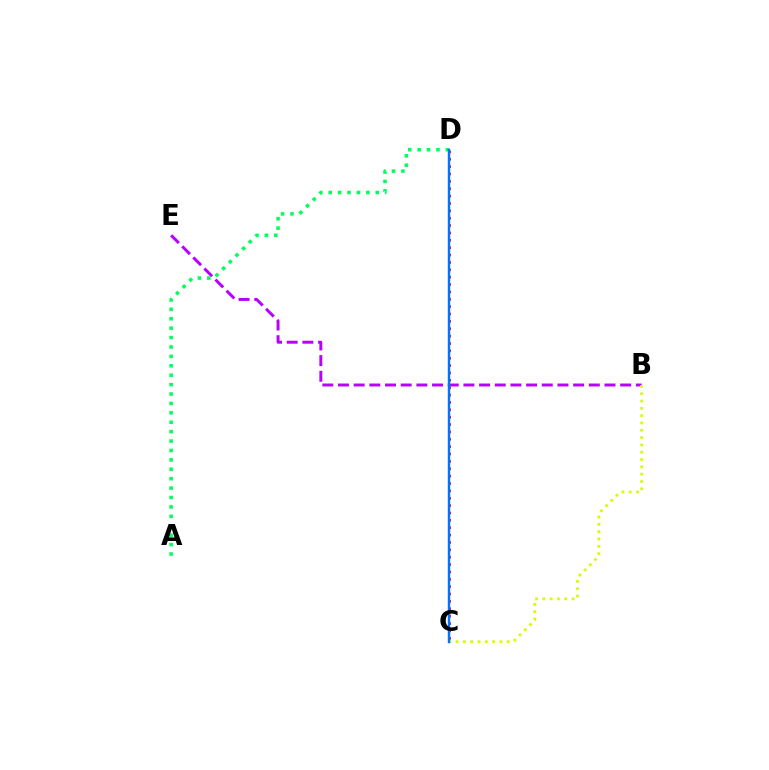{('C', 'D'): [{'color': '#ff0000', 'line_style': 'dotted', 'thickness': 2.0}, {'color': '#0074ff', 'line_style': 'solid', 'thickness': 1.73}], ('B', 'E'): [{'color': '#b900ff', 'line_style': 'dashed', 'thickness': 2.13}], ('B', 'C'): [{'color': '#d1ff00', 'line_style': 'dotted', 'thickness': 1.99}], ('A', 'D'): [{'color': '#00ff5c', 'line_style': 'dotted', 'thickness': 2.56}]}